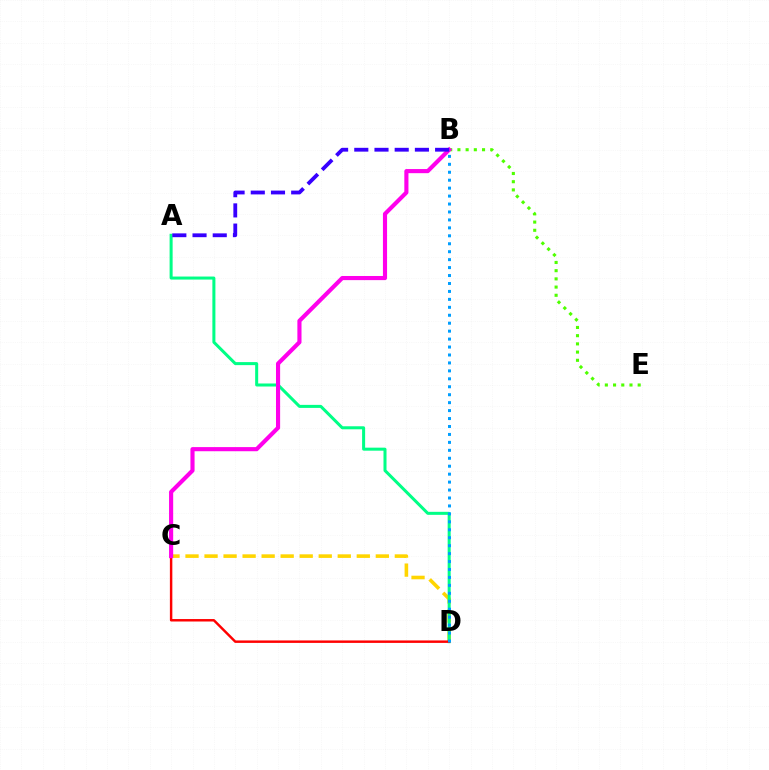{('C', 'D'): [{'color': '#ffd500', 'line_style': 'dashed', 'thickness': 2.59}, {'color': '#ff0000', 'line_style': 'solid', 'thickness': 1.77}], ('B', 'E'): [{'color': '#4fff00', 'line_style': 'dotted', 'thickness': 2.23}], ('A', 'D'): [{'color': '#00ff86', 'line_style': 'solid', 'thickness': 2.18}], ('B', 'C'): [{'color': '#ff00ed', 'line_style': 'solid', 'thickness': 2.97}], ('B', 'D'): [{'color': '#009eff', 'line_style': 'dotted', 'thickness': 2.16}], ('A', 'B'): [{'color': '#3700ff', 'line_style': 'dashed', 'thickness': 2.74}]}